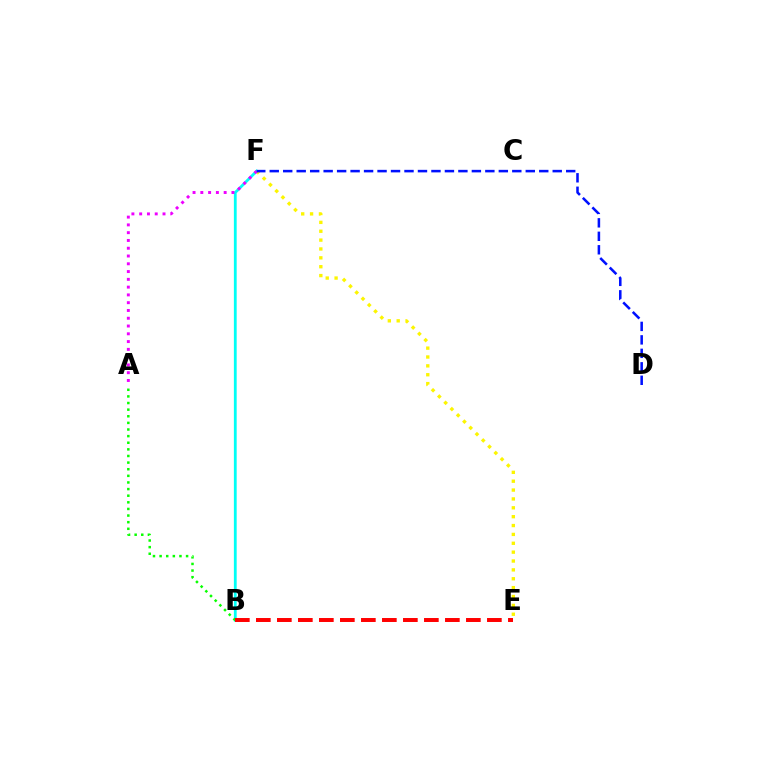{('E', 'F'): [{'color': '#fcf500', 'line_style': 'dotted', 'thickness': 2.41}], ('B', 'F'): [{'color': '#00fff6', 'line_style': 'solid', 'thickness': 2.01}], ('A', 'B'): [{'color': '#08ff00', 'line_style': 'dotted', 'thickness': 1.8}], ('B', 'E'): [{'color': '#ff0000', 'line_style': 'dashed', 'thickness': 2.85}], ('A', 'F'): [{'color': '#ee00ff', 'line_style': 'dotted', 'thickness': 2.11}], ('D', 'F'): [{'color': '#0010ff', 'line_style': 'dashed', 'thickness': 1.83}]}